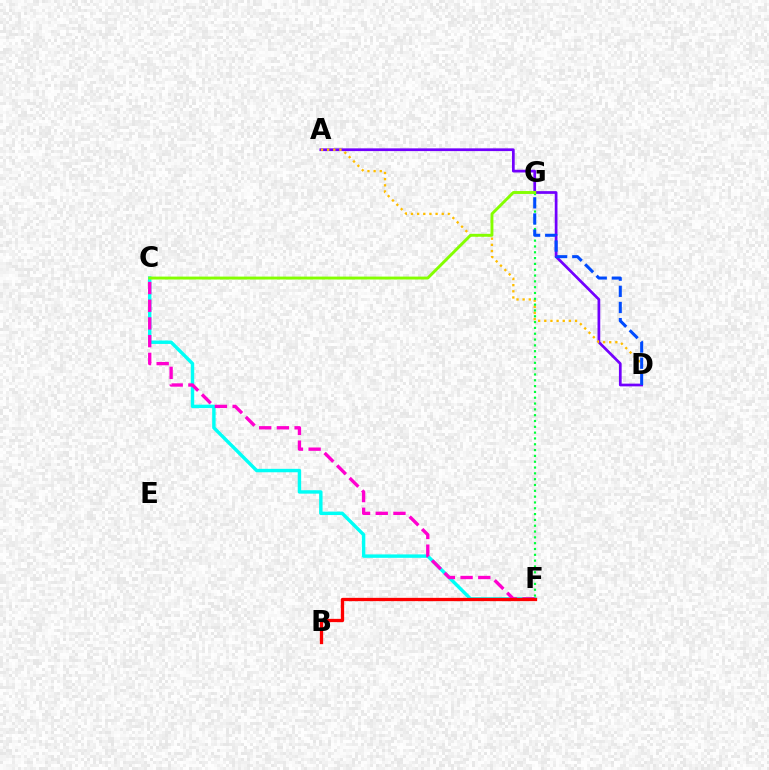{('C', 'F'): [{'color': '#00fff6', 'line_style': 'solid', 'thickness': 2.46}, {'color': '#ff00cf', 'line_style': 'dashed', 'thickness': 2.41}], ('A', 'D'): [{'color': '#7200ff', 'line_style': 'solid', 'thickness': 1.97}, {'color': '#ffbd00', 'line_style': 'dotted', 'thickness': 1.67}], ('F', 'G'): [{'color': '#00ff39', 'line_style': 'dotted', 'thickness': 1.58}], ('D', 'G'): [{'color': '#004bff', 'line_style': 'dashed', 'thickness': 2.19}], ('B', 'F'): [{'color': '#ff0000', 'line_style': 'solid', 'thickness': 2.37}], ('C', 'G'): [{'color': '#84ff00', 'line_style': 'solid', 'thickness': 2.1}]}